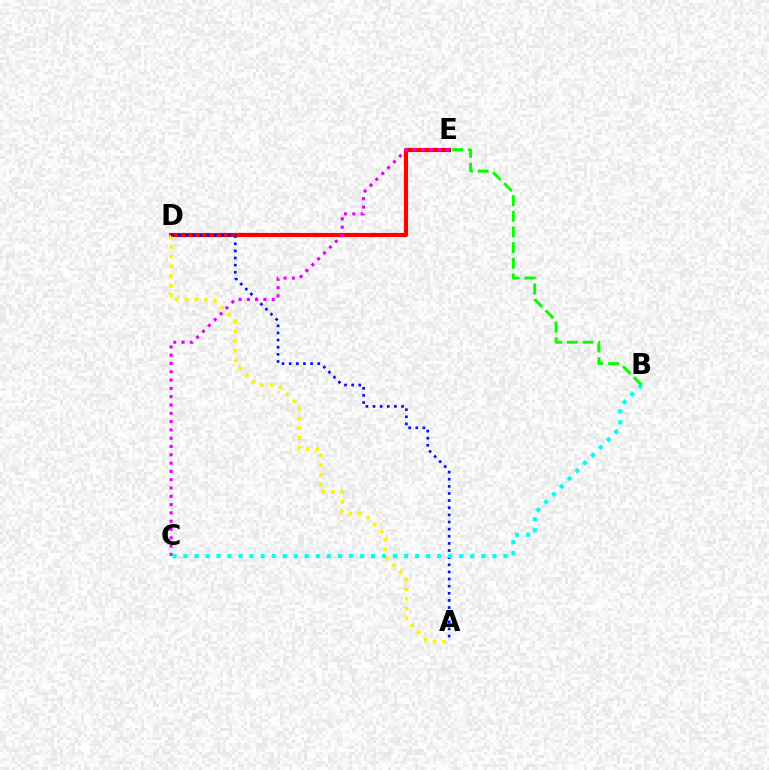{('D', 'E'): [{'color': '#ff0000', 'line_style': 'solid', 'thickness': 2.99}], ('A', 'D'): [{'color': '#fcf500', 'line_style': 'dotted', 'thickness': 2.64}, {'color': '#0010ff', 'line_style': 'dotted', 'thickness': 1.94}], ('C', 'E'): [{'color': '#ee00ff', 'line_style': 'dotted', 'thickness': 2.26}], ('B', 'C'): [{'color': '#00fff6', 'line_style': 'dotted', 'thickness': 3.0}], ('B', 'E'): [{'color': '#08ff00', 'line_style': 'dashed', 'thickness': 2.13}]}